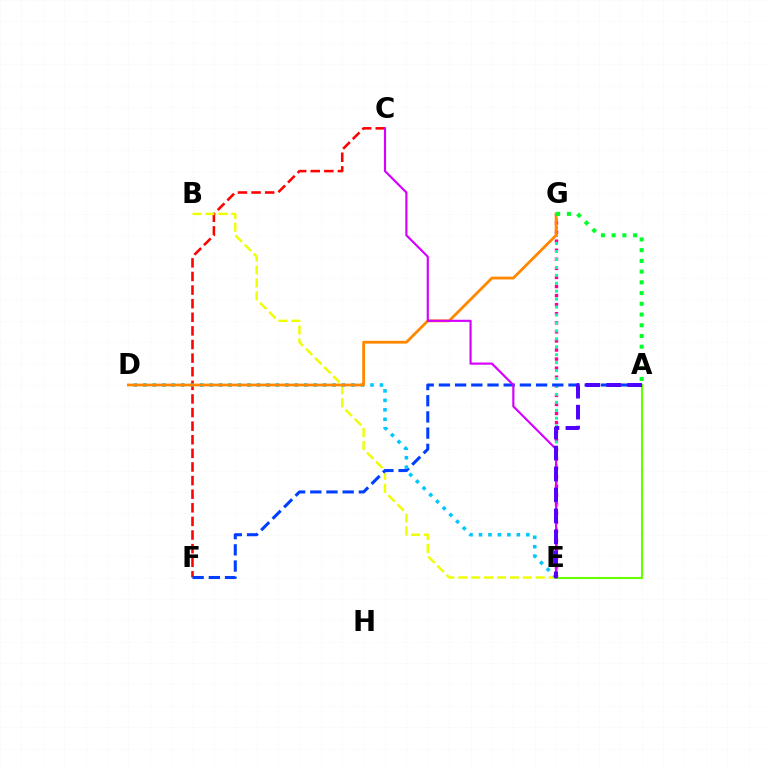{('E', 'G'): [{'color': '#ff00a0', 'line_style': 'dotted', 'thickness': 2.46}, {'color': '#00ffaf', 'line_style': 'dotted', 'thickness': 2.16}], ('C', 'F'): [{'color': '#ff0000', 'line_style': 'dashed', 'thickness': 1.85}], ('B', 'E'): [{'color': '#eeff00', 'line_style': 'dashed', 'thickness': 1.75}], ('A', 'F'): [{'color': '#003fff', 'line_style': 'dashed', 'thickness': 2.2}], ('D', 'E'): [{'color': '#00c7ff', 'line_style': 'dotted', 'thickness': 2.57}], ('D', 'G'): [{'color': '#ff8800', 'line_style': 'solid', 'thickness': 2.02}], ('A', 'E'): [{'color': '#66ff00', 'line_style': 'solid', 'thickness': 1.5}, {'color': '#4f00ff', 'line_style': 'dashed', 'thickness': 2.85}], ('C', 'E'): [{'color': '#d600ff', 'line_style': 'solid', 'thickness': 1.55}], ('A', 'G'): [{'color': '#00ff27', 'line_style': 'dotted', 'thickness': 2.91}]}